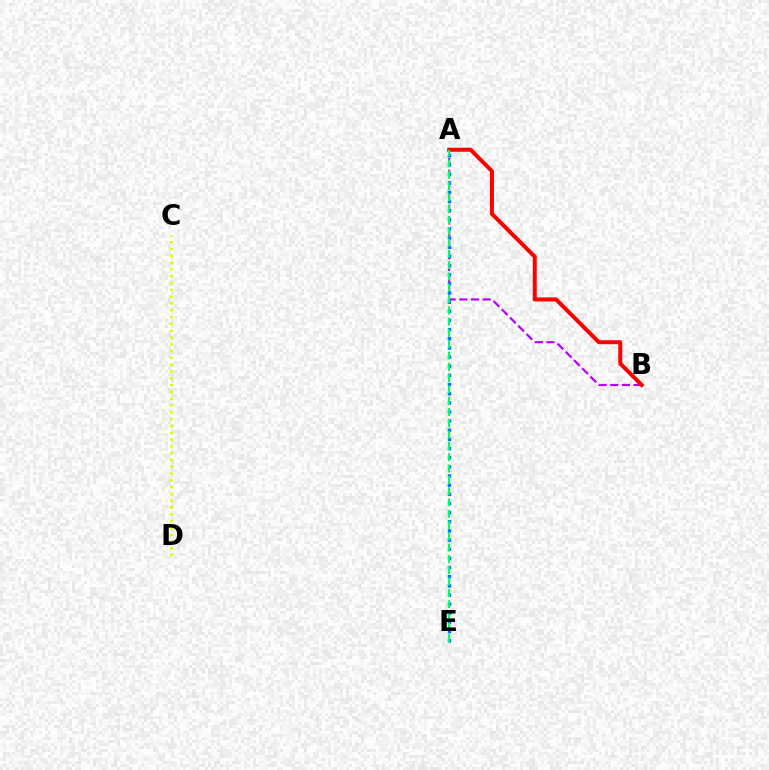{('C', 'D'): [{'color': '#d1ff00', 'line_style': 'dotted', 'thickness': 1.85}], ('A', 'B'): [{'color': '#b900ff', 'line_style': 'dashed', 'thickness': 1.58}, {'color': '#ff0000', 'line_style': 'solid', 'thickness': 2.88}], ('A', 'E'): [{'color': '#0074ff', 'line_style': 'dotted', 'thickness': 2.49}, {'color': '#00ff5c', 'line_style': 'dashed', 'thickness': 1.54}]}